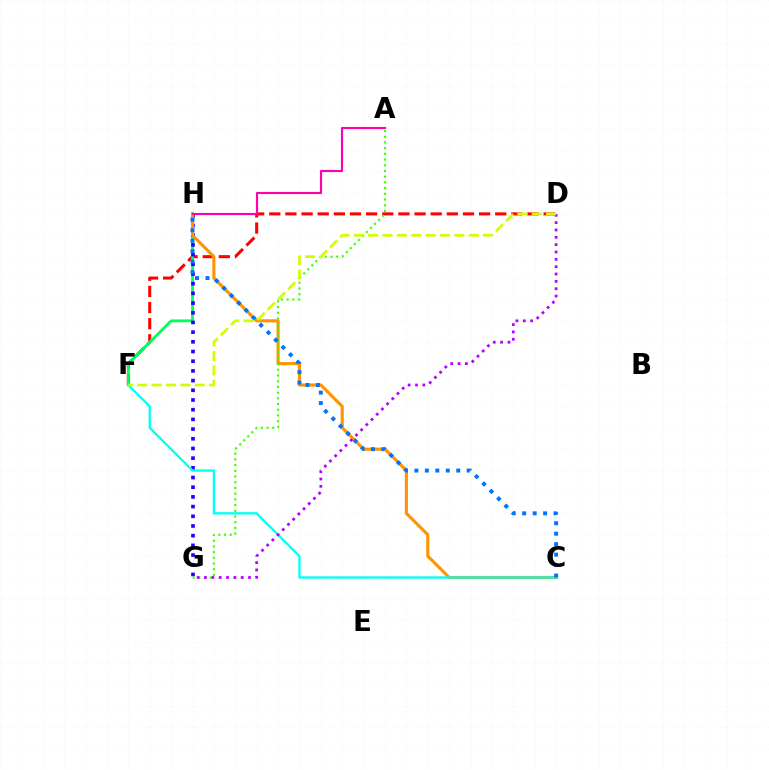{('D', 'F'): [{'color': '#ff0000', 'line_style': 'dashed', 'thickness': 2.19}, {'color': '#d1ff00', 'line_style': 'dashed', 'thickness': 1.95}], ('F', 'H'): [{'color': '#00ff5c', 'line_style': 'solid', 'thickness': 2.02}], ('G', 'H'): [{'color': '#2500ff', 'line_style': 'dotted', 'thickness': 2.63}], ('C', 'H'): [{'color': '#ff9400', 'line_style': 'solid', 'thickness': 2.24}, {'color': '#0074ff', 'line_style': 'dotted', 'thickness': 2.84}], ('A', 'G'): [{'color': '#3dff00', 'line_style': 'dotted', 'thickness': 1.55}], ('C', 'F'): [{'color': '#00fff6', 'line_style': 'solid', 'thickness': 1.67}], ('D', 'G'): [{'color': '#b900ff', 'line_style': 'dotted', 'thickness': 2.0}], ('A', 'H'): [{'color': '#ff00ac', 'line_style': 'solid', 'thickness': 1.54}]}